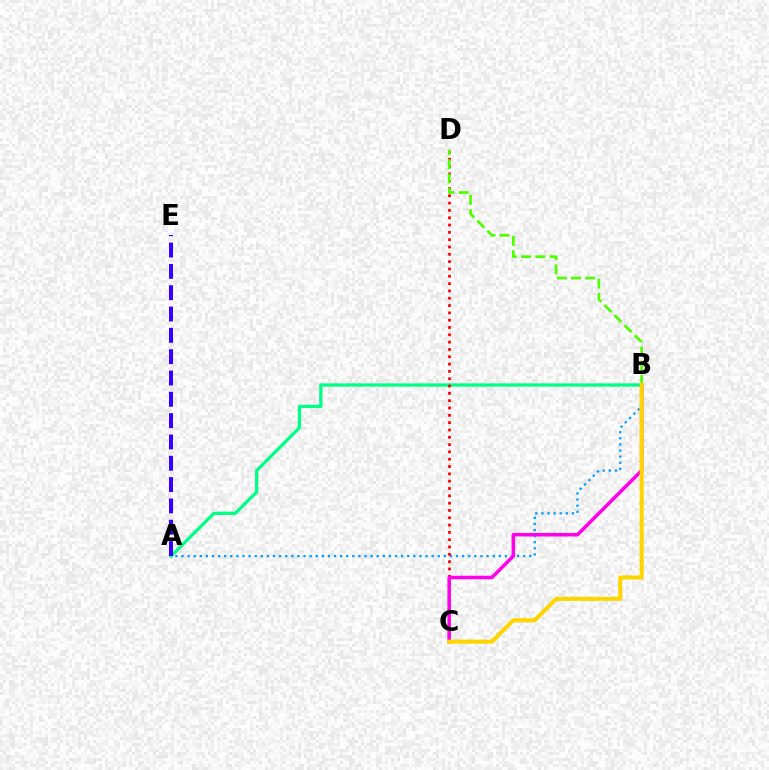{('A', 'B'): [{'color': '#009eff', 'line_style': 'dotted', 'thickness': 1.66}, {'color': '#00ff86', 'line_style': 'solid', 'thickness': 2.37}], ('C', 'D'): [{'color': '#ff0000', 'line_style': 'dotted', 'thickness': 1.99}], ('A', 'E'): [{'color': '#3700ff', 'line_style': 'dashed', 'thickness': 2.9}], ('B', 'C'): [{'color': '#ff00ed', 'line_style': 'solid', 'thickness': 2.53}, {'color': '#ffd500', 'line_style': 'solid', 'thickness': 2.93}], ('B', 'D'): [{'color': '#4fff00', 'line_style': 'dashed', 'thickness': 1.94}]}